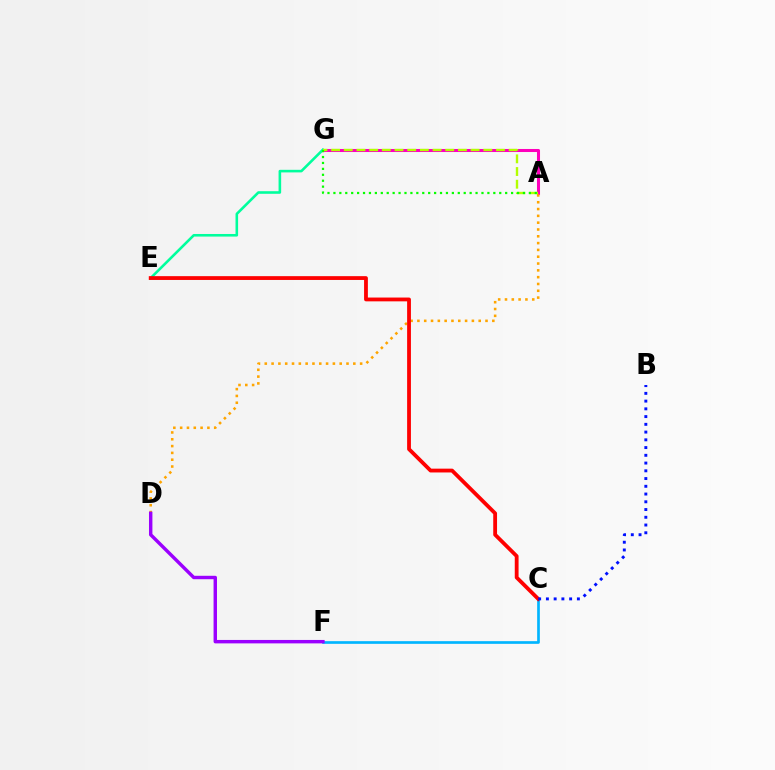{('A', 'G'): [{'color': '#ff00bd', 'line_style': 'solid', 'thickness': 2.19}, {'color': '#b3ff00', 'line_style': 'dashed', 'thickness': 1.72}, {'color': '#08ff00', 'line_style': 'dotted', 'thickness': 1.61}], ('C', 'F'): [{'color': '#00b5ff', 'line_style': 'solid', 'thickness': 1.92}], ('E', 'G'): [{'color': '#00ff9d', 'line_style': 'solid', 'thickness': 1.87}], ('A', 'D'): [{'color': '#ffa500', 'line_style': 'dotted', 'thickness': 1.85}], ('C', 'E'): [{'color': '#ff0000', 'line_style': 'solid', 'thickness': 2.74}], ('D', 'F'): [{'color': '#9b00ff', 'line_style': 'solid', 'thickness': 2.47}], ('B', 'C'): [{'color': '#0010ff', 'line_style': 'dotted', 'thickness': 2.1}]}